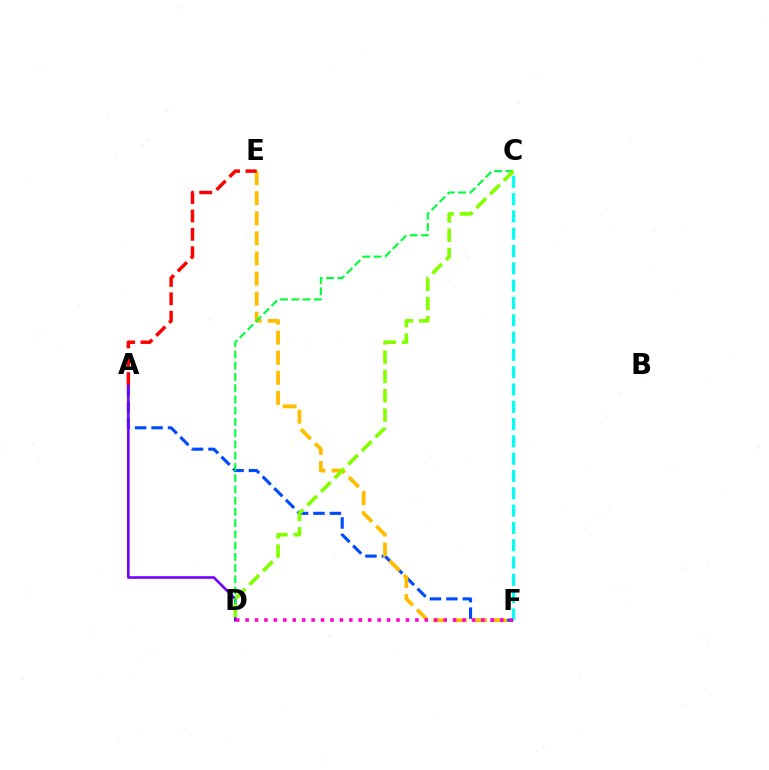{('A', 'F'): [{'color': '#004bff', 'line_style': 'dashed', 'thickness': 2.23}], ('A', 'D'): [{'color': '#7200ff', 'line_style': 'solid', 'thickness': 1.87}], ('C', 'F'): [{'color': '#00fff6', 'line_style': 'dashed', 'thickness': 2.35}], ('E', 'F'): [{'color': '#ffbd00', 'line_style': 'dashed', 'thickness': 2.73}], ('A', 'E'): [{'color': '#ff0000', 'line_style': 'dashed', 'thickness': 2.49}], ('D', 'F'): [{'color': '#ff00cf', 'line_style': 'dotted', 'thickness': 2.56}], ('C', 'D'): [{'color': '#00ff39', 'line_style': 'dashed', 'thickness': 1.53}, {'color': '#84ff00', 'line_style': 'dashed', 'thickness': 2.62}]}